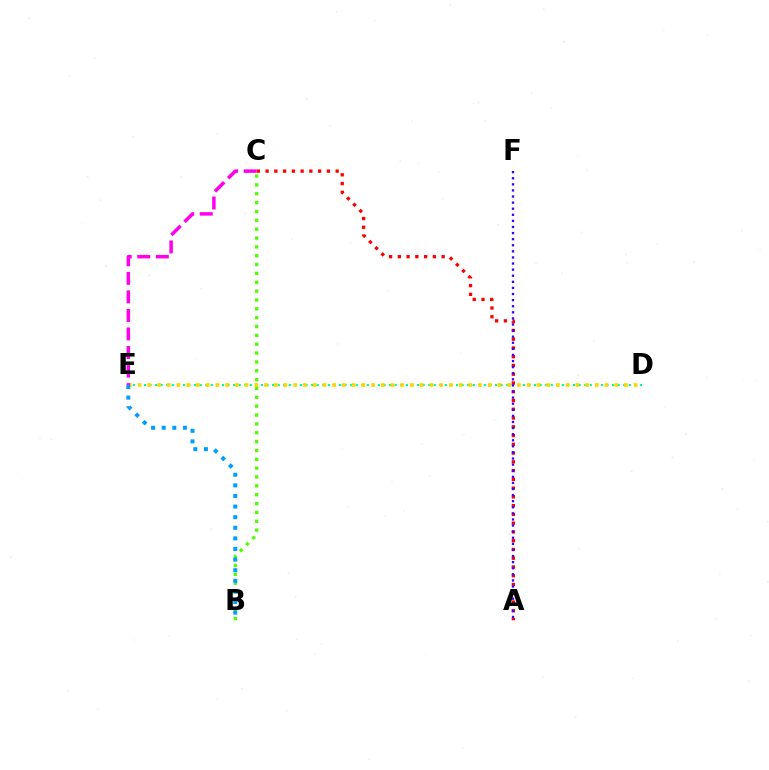{('D', 'E'): [{'color': '#00ff86', 'line_style': 'dotted', 'thickness': 1.51}, {'color': '#ffd500', 'line_style': 'dotted', 'thickness': 2.64}], ('A', 'C'): [{'color': '#ff0000', 'line_style': 'dotted', 'thickness': 2.38}], ('A', 'F'): [{'color': '#3700ff', 'line_style': 'dotted', 'thickness': 1.66}], ('C', 'E'): [{'color': '#ff00ed', 'line_style': 'dashed', 'thickness': 2.52}], ('B', 'C'): [{'color': '#4fff00', 'line_style': 'dotted', 'thickness': 2.4}], ('B', 'E'): [{'color': '#009eff', 'line_style': 'dotted', 'thickness': 2.88}]}